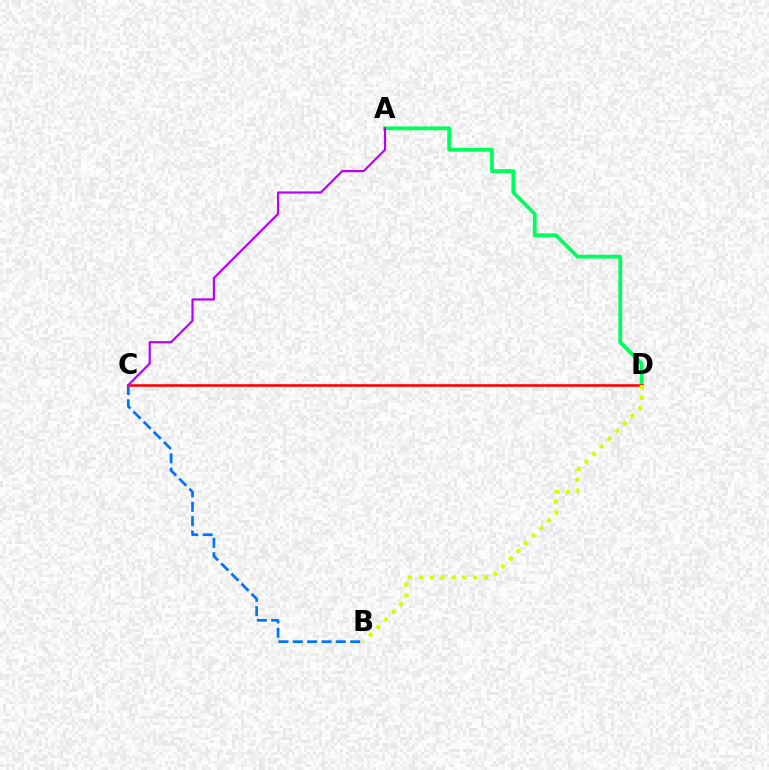{('B', 'C'): [{'color': '#0074ff', 'line_style': 'dashed', 'thickness': 1.95}], ('A', 'D'): [{'color': '#00ff5c', 'line_style': 'solid', 'thickness': 2.74}], ('C', 'D'): [{'color': '#ff0000', 'line_style': 'solid', 'thickness': 1.86}], ('B', 'D'): [{'color': '#d1ff00', 'line_style': 'dotted', 'thickness': 2.94}], ('A', 'C'): [{'color': '#b900ff', 'line_style': 'solid', 'thickness': 1.58}]}